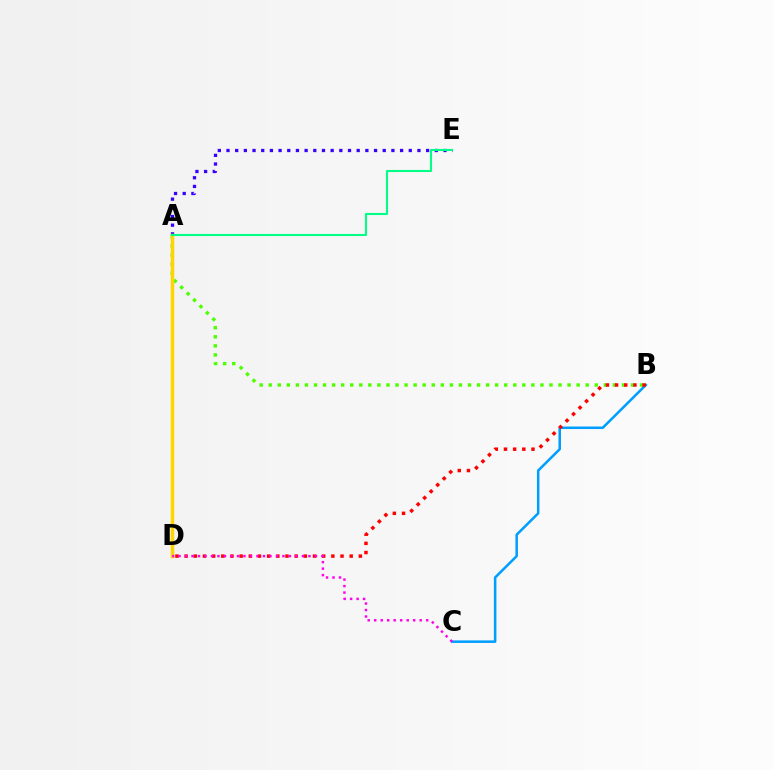{('A', 'B'): [{'color': '#4fff00', 'line_style': 'dotted', 'thickness': 2.46}], ('B', 'C'): [{'color': '#009eff', 'line_style': 'solid', 'thickness': 1.82}], ('A', 'E'): [{'color': '#3700ff', 'line_style': 'dotted', 'thickness': 2.36}, {'color': '#00ff86', 'line_style': 'solid', 'thickness': 1.5}], ('A', 'D'): [{'color': '#ffd500', 'line_style': 'solid', 'thickness': 2.51}], ('B', 'D'): [{'color': '#ff0000', 'line_style': 'dotted', 'thickness': 2.49}], ('C', 'D'): [{'color': '#ff00ed', 'line_style': 'dotted', 'thickness': 1.77}]}